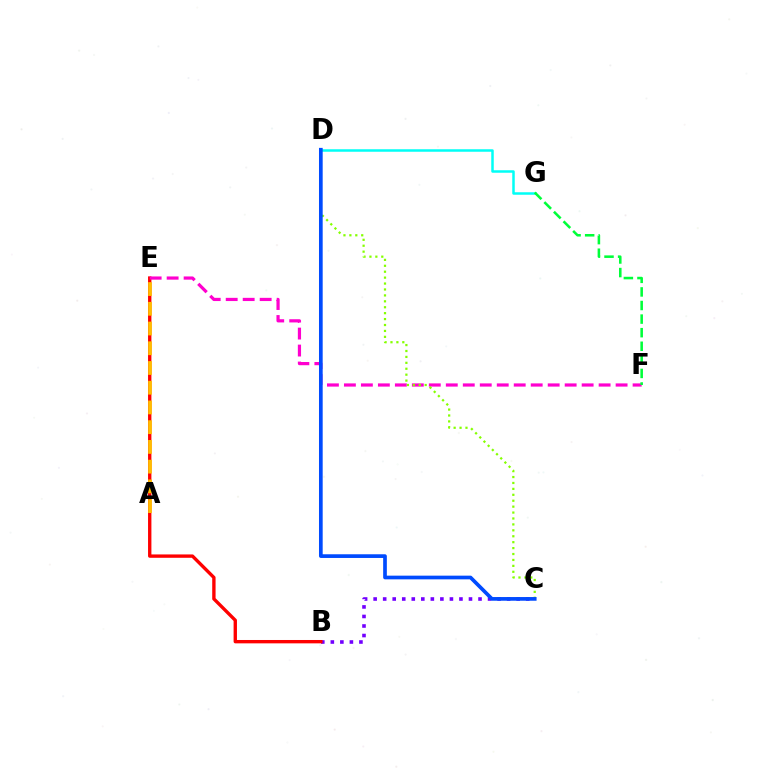{('B', 'C'): [{'color': '#7200ff', 'line_style': 'dotted', 'thickness': 2.59}], ('D', 'G'): [{'color': '#00fff6', 'line_style': 'solid', 'thickness': 1.8}], ('B', 'E'): [{'color': '#ff0000', 'line_style': 'solid', 'thickness': 2.42}], ('E', 'F'): [{'color': '#ff00cf', 'line_style': 'dashed', 'thickness': 2.31}], ('F', 'G'): [{'color': '#00ff39', 'line_style': 'dashed', 'thickness': 1.85}], ('C', 'D'): [{'color': '#84ff00', 'line_style': 'dotted', 'thickness': 1.61}, {'color': '#004bff', 'line_style': 'solid', 'thickness': 2.66}], ('A', 'E'): [{'color': '#ffbd00', 'line_style': 'dashed', 'thickness': 2.68}]}